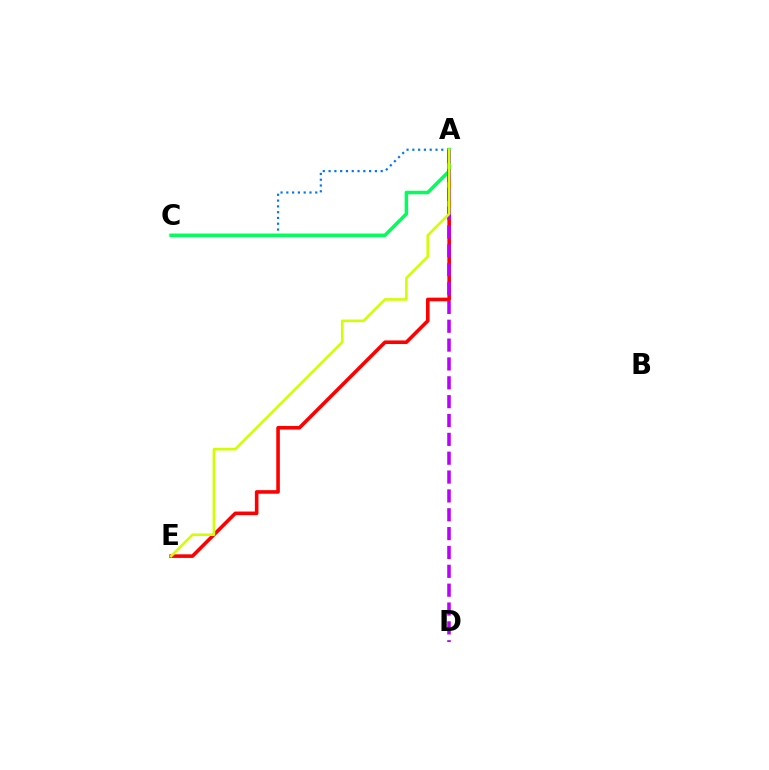{('A', 'E'): [{'color': '#ff0000', 'line_style': 'solid', 'thickness': 2.59}, {'color': '#d1ff00', 'line_style': 'solid', 'thickness': 1.87}], ('A', 'C'): [{'color': '#0074ff', 'line_style': 'dotted', 'thickness': 1.57}, {'color': '#00ff5c', 'line_style': 'solid', 'thickness': 2.52}], ('A', 'D'): [{'color': '#b900ff', 'line_style': 'dashed', 'thickness': 2.56}]}